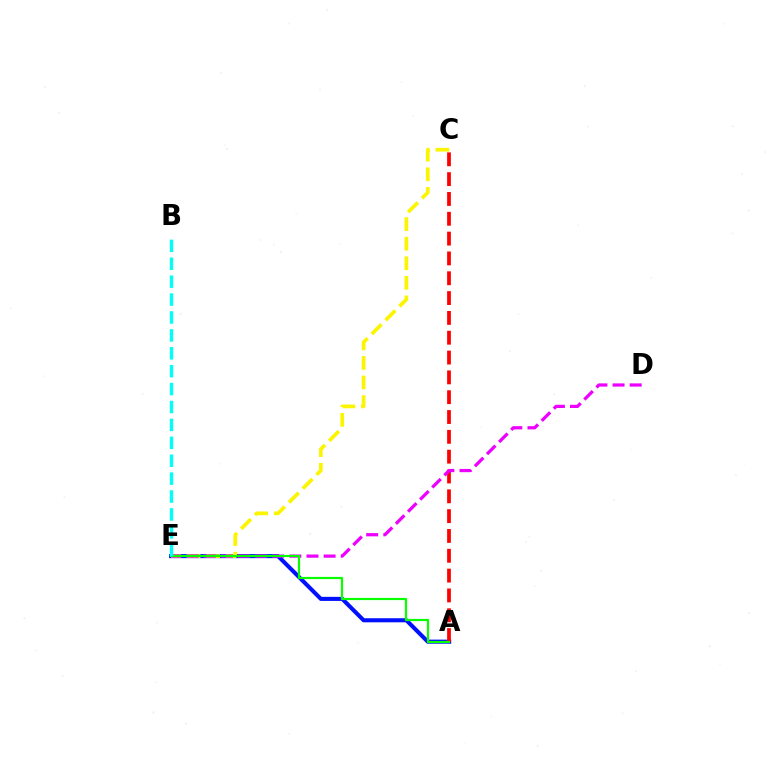{('A', 'E'): [{'color': '#0010ff', 'line_style': 'solid', 'thickness': 2.93}, {'color': '#08ff00', 'line_style': 'solid', 'thickness': 1.58}], ('A', 'C'): [{'color': '#ff0000', 'line_style': 'dashed', 'thickness': 2.69}], ('C', 'E'): [{'color': '#fcf500', 'line_style': 'dashed', 'thickness': 2.66}], ('D', 'E'): [{'color': '#ee00ff', 'line_style': 'dashed', 'thickness': 2.33}], ('B', 'E'): [{'color': '#00fff6', 'line_style': 'dashed', 'thickness': 2.43}]}